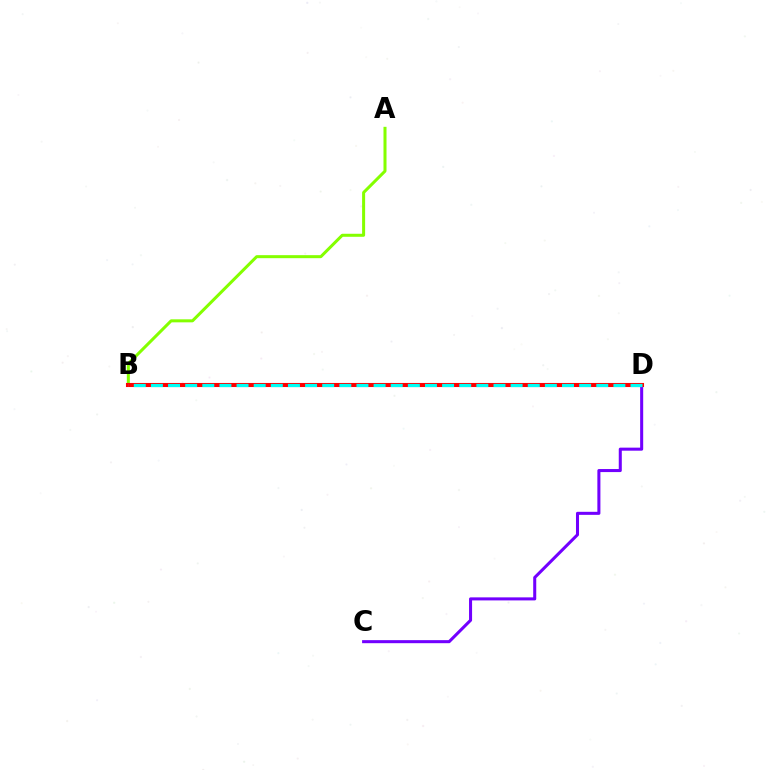{('C', 'D'): [{'color': '#7200ff', 'line_style': 'solid', 'thickness': 2.19}], ('A', 'B'): [{'color': '#84ff00', 'line_style': 'solid', 'thickness': 2.17}], ('B', 'D'): [{'color': '#ff0000', 'line_style': 'solid', 'thickness': 2.93}, {'color': '#00fff6', 'line_style': 'dashed', 'thickness': 2.33}]}